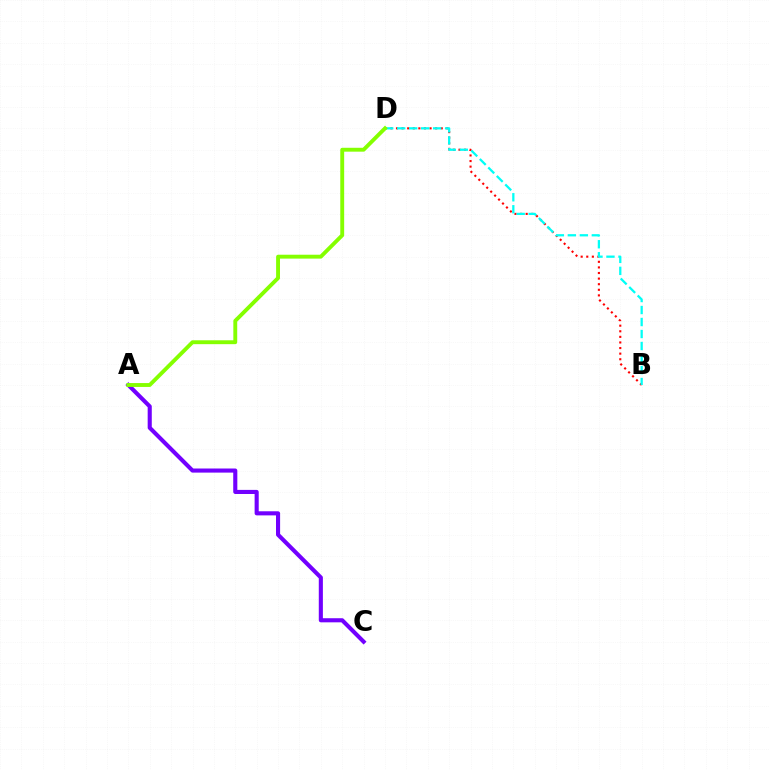{('A', 'C'): [{'color': '#7200ff', 'line_style': 'solid', 'thickness': 2.95}], ('B', 'D'): [{'color': '#ff0000', 'line_style': 'dotted', 'thickness': 1.52}, {'color': '#00fff6', 'line_style': 'dashed', 'thickness': 1.63}], ('A', 'D'): [{'color': '#84ff00', 'line_style': 'solid', 'thickness': 2.8}]}